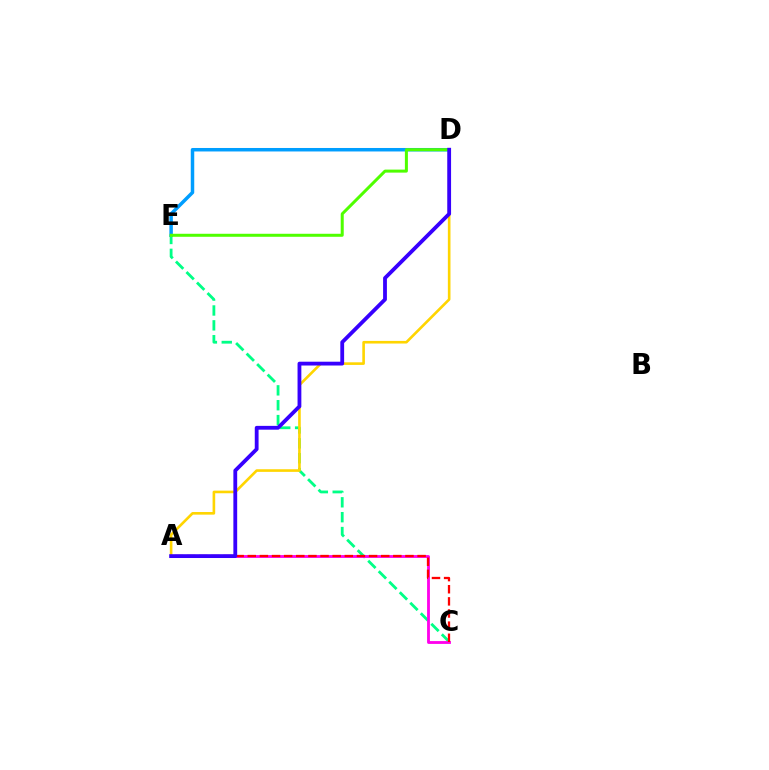{('D', 'E'): [{'color': '#009eff', 'line_style': 'solid', 'thickness': 2.51}, {'color': '#4fff00', 'line_style': 'solid', 'thickness': 2.17}], ('C', 'E'): [{'color': '#00ff86', 'line_style': 'dashed', 'thickness': 2.02}], ('A', 'D'): [{'color': '#ffd500', 'line_style': 'solid', 'thickness': 1.89}, {'color': '#3700ff', 'line_style': 'solid', 'thickness': 2.74}], ('A', 'C'): [{'color': '#ff00ed', 'line_style': 'solid', 'thickness': 2.04}, {'color': '#ff0000', 'line_style': 'dashed', 'thickness': 1.65}]}